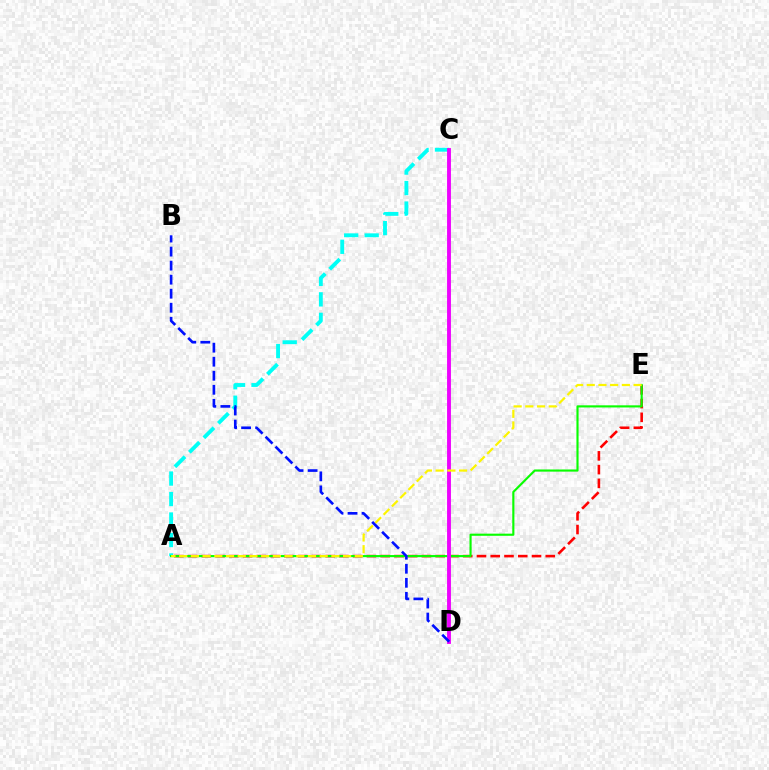{('A', 'C'): [{'color': '#00fff6', 'line_style': 'dashed', 'thickness': 2.78}], ('A', 'E'): [{'color': '#ff0000', 'line_style': 'dashed', 'thickness': 1.87}, {'color': '#08ff00', 'line_style': 'solid', 'thickness': 1.54}, {'color': '#fcf500', 'line_style': 'dashed', 'thickness': 1.59}], ('C', 'D'): [{'color': '#ee00ff', 'line_style': 'solid', 'thickness': 2.79}], ('B', 'D'): [{'color': '#0010ff', 'line_style': 'dashed', 'thickness': 1.91}]}